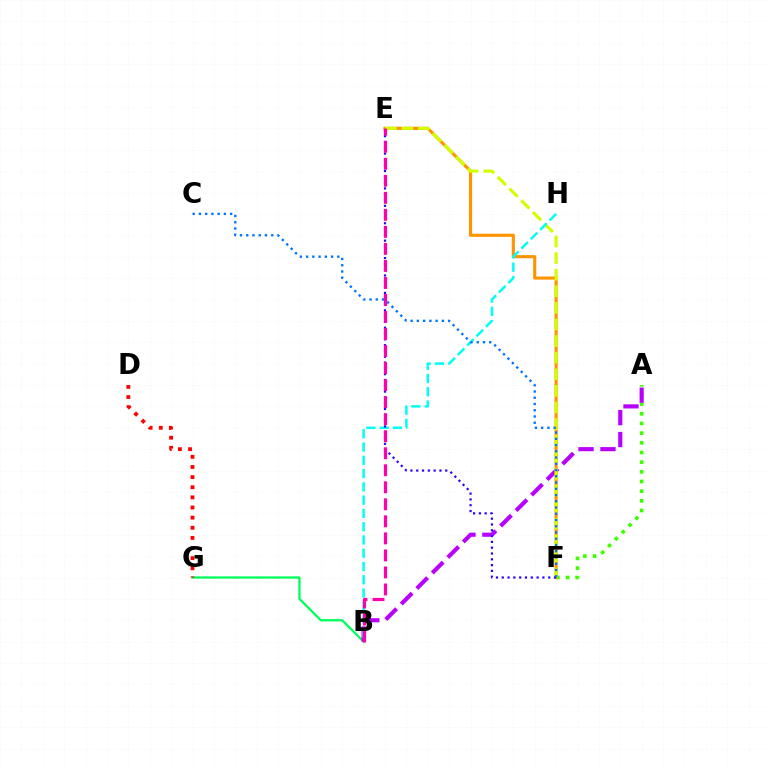{('B', 'G'): [{'color': '#00ff5c', 'line_style': 'solid', 'thickness': 1.65}], ('A', 'F'): [{'color': '#3dff00', 'line_style': 'dotted', 'thickness': 2.63}], ('A', 'B'): [{'color': '#b900ff', 'line_style': 'dashed', 'thickness': 2.98}], ('D', 'G'): [{'color': '#ff0000', 'line_style': 'dotted', 'thickness': 2.75}], ('E', 'F'): [{'color': '#ff9400', 'line_style': 'solid', 'thickness': 2.26}, {'color': '#d1ff00', 'line_style': 'dashed', 'thickness': 2.26}, {'color': '#2500ff', 'line_style': 'dotted', 'thickness': 1.58}], ('B', 'H'): [{'color': '#00fff6', 'line_style': 'dashed', 'thickness': 1.8}], ('B', 'E'): [{'color': '#ff00ac', 'line_style': 'dashed', 'thickness': 2.31}], ('C', 'F'): [{'color': '#0074ff', 'line_style': 'dotted', 'thickness': 1.7}]}